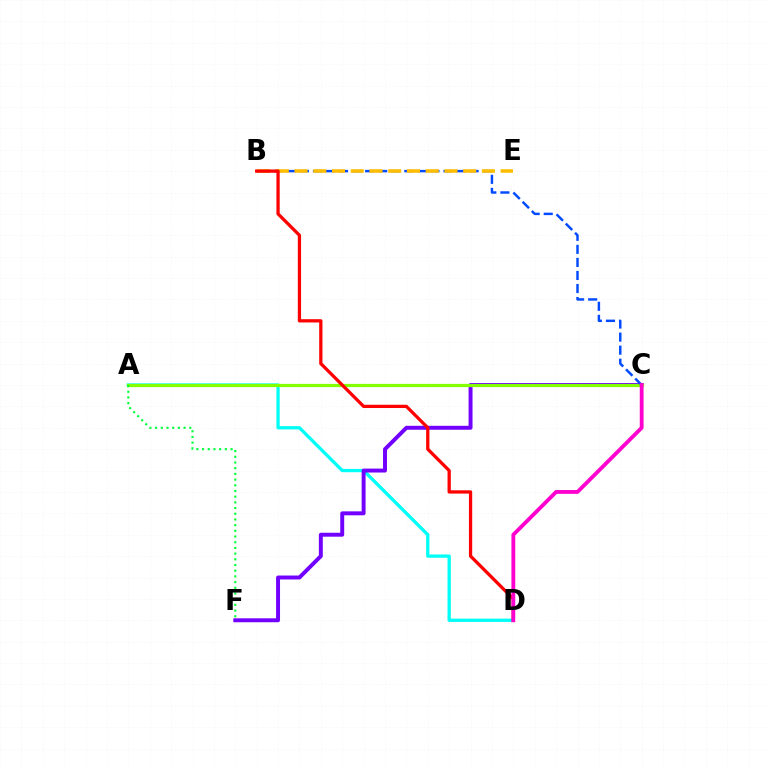{('A', 'D'): [{'color': '#00fff6', 'line_style': 'solid', 'thickness': 2.37}], ('C', 'F'): [{'color': '#7200ff', 'line_style': 'solid', 'thickness': 2.83}], ('A', 'C'): [{'color': '#84ff00', 'line_style': 'solid', 'thickness': 2.33}], ('B', 'C'): [{'color': '#004bff', 'line_style': 'dashed', 'thickness': 1.77}], ('A', 'F'): [{'color': '#00ff39', 'line_style': 'dotted', 'thickness': 1.55}], ('B', 'E'): [{'color': '#ffbd00', 'line_style': 'dashed', 'thickness': 2.55}], ('B', 'D'): [{'color': '#ff0000', 'line_style': 'solid', 'thickness': 2.35}], ('C', 'D'): [{'color': '#ff00cf', 'line_style': 'solid', 'thickness': 2.75}]}